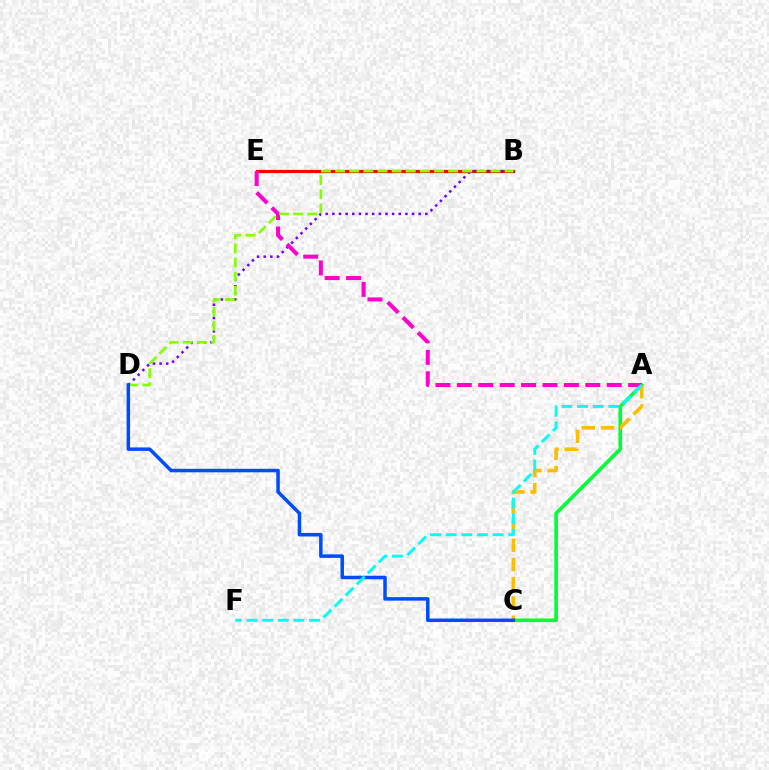{('A', 'C'): [{'color': '#00ff39', 'line_style': 'solid', 'thickness': 2.63}, {'color': '#ffbd00', 'line_style': 'dashed', 'thickness': 2.61}], ('B', 'E'): [{'color': '#ff0000', 'line_style': 'solid', 'thickness': 2.3}], ('B', 'D'): [{'color': '#7200ff', 'line_style': 'dotted', 'thickness': 1.8}, {'color': '#84ff00', 'line_style': 'dashed', 'thickness': 1.92}], ('A', 'E'): [{'color': '#ff00cf', 'line_style': 'dashed', 'thickness': 2.91}], ('C', 'D'): [{'color': '#004bff', 'line_style': 'solid', 'thickness': 2.51}], ('A', 'F'): [{'color': '#00fff6', 'line_style': 'dashed', 'thickness': 2.12}]}